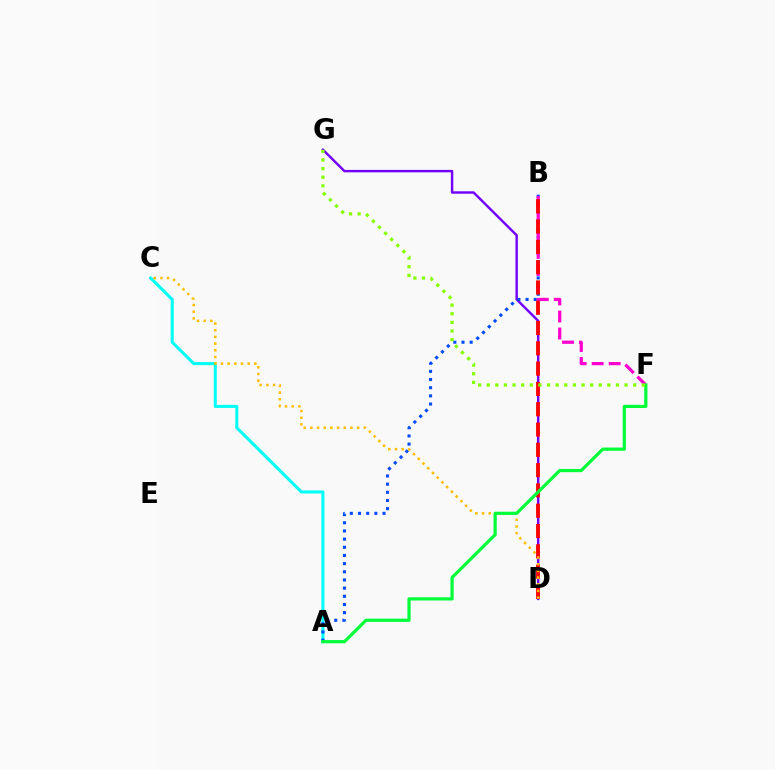{('A', 'C'): [{'color': '#00fff6', 'line_style': 'solid', 'thickness': 2.2}], ('D', 'G'): [{'color': '#7200ff', 'line_style': 'solid', 'thickness': 1.74}], ('A', 'B'): [{'color': '#004bff', 'line_style': 'dotted', 'thickness': 2.22}], ('B', 'F'): [{'color': '#ff00cf', 'line_style': 'dashed', 'thickness': 2.31}], ('B', 'D'): [{'color': '#ff0000', 'line_style': 'dashed', 'thickness': 2.76}], ('C', 'D'): [{'color': '#ffbd00', 'line_style': 'dotted', 'thickness': 1.81}], ('A', 'F'): [{'color': '#00ff39', 'line_style': 'solid', 'thickness': 2.31}], ('F', 'G'): [{'color': '#84ff00', 'line_style': 'dotted', 'thickness': 2.34}]}